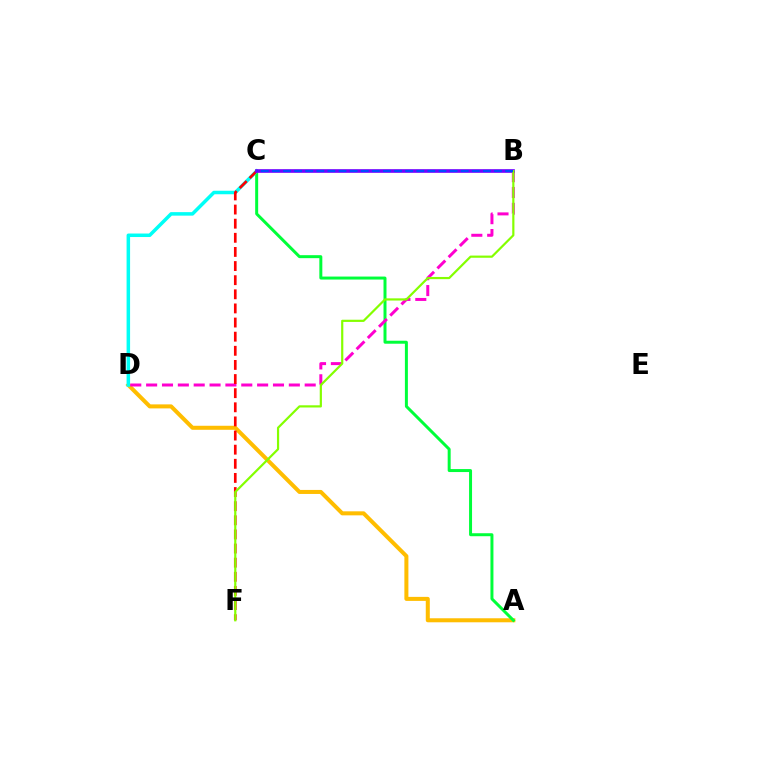{('A', 'D'): [{'color': '#ffbd00', 'line_style': 'solid', 'thickness': 2.89}], ('A', 'C'): [{'color': '#00ff39', 'line_style': 'solid', 'thickness': 2.15}], ('C', 'D'): [{'color': '#00fff6', 'line_style': 'solid', 'thickness': 2.53}], ('B', 'D'): [{'color': '#ff00cf', 'line_style': 'dashed', 'thickness': 2.15}], ('C', 'F'): [{'color': '#ff0000', 'line_style': 'dashed', 'thickness': 1.92}], ('B', 'C'): [{'color': '#7200ff', 'line_style': 'solid', 'thickness': 2.62}, {'color': '#004bff', 'line_style': 'dashed', 'thickness': 1.51}], ('B', 'F'): [{'color': '#84ff00', 'line_style': 'solid', 'thickness': 1.58}]}